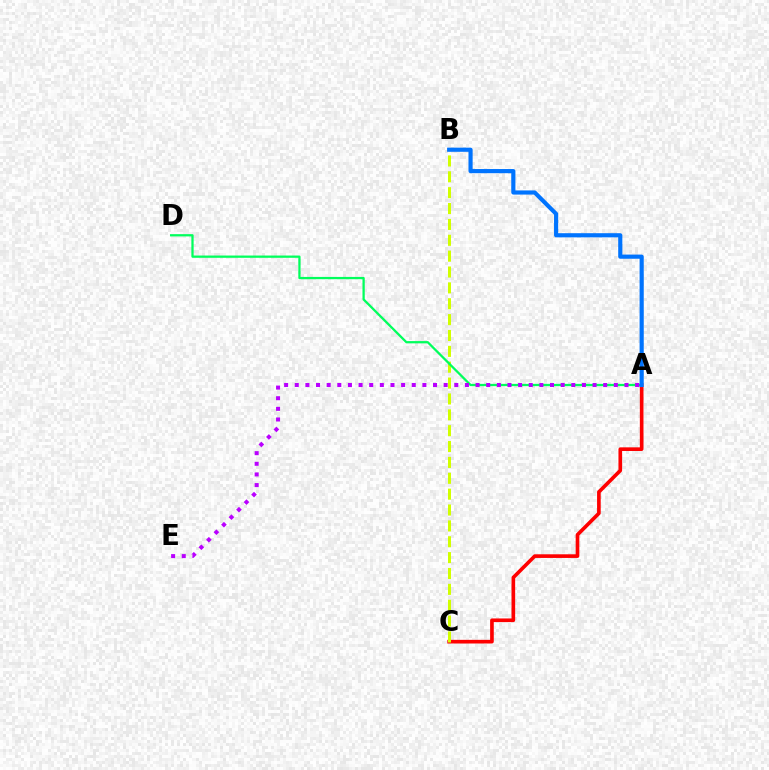{('A', 'C'): [{'color': '#ff0000', 'line_style': 'solid', 'thickness': 2.63}], ('B', 'C'): [{'color': '#d1ff00', 'line_style': 'dashed', 'thickness': 2.16}], ('A', 'D'): [{'color': '#00ff5c', 'line_style': 'solid', 'thickness': 1.63}], ('A', 'B'): [{'color': '#0074ff', 'line_style': 'solid', 'thickness': 2.99}], ('A', 'E'): [{'color': '#b900ff', 'line_style': 'dotted', 'thickness': 2.89}]}